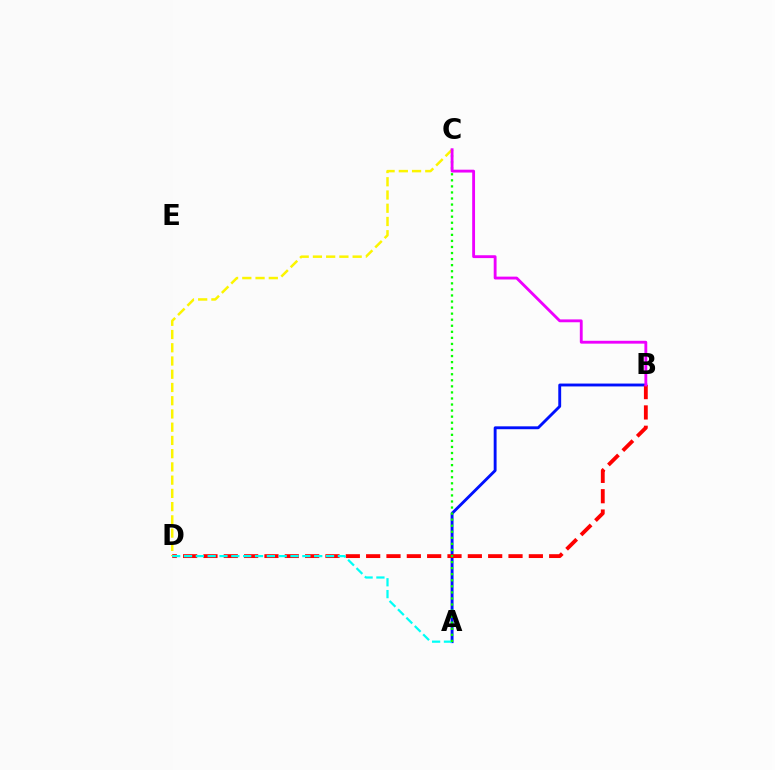{('A', 'B'): [{'color': '#0010ff', 'line_style': 'solid', 'thickness': 2.07}], ('B', 'D'): [{'color': '#ff0000', 'line_style': 'dashed', 'thickness': 2.76}], ('C', 'D'): [{'color': '#fcf500', 'line_style': 'dashed', 'thickness': 1.8}], ('A', 'D'): [{'color': '#00fff6', 'line_style': 'dashed', 'thickness': 1.61}], ('A', 'C'): [{'color': '#08ff00', 'line_style': 'dotted', 'thickness': 1.65}], ('B', 'C'): [{'color': '#ee00ff', 'line_style': 'solid', 'thickness': 2.05}]}